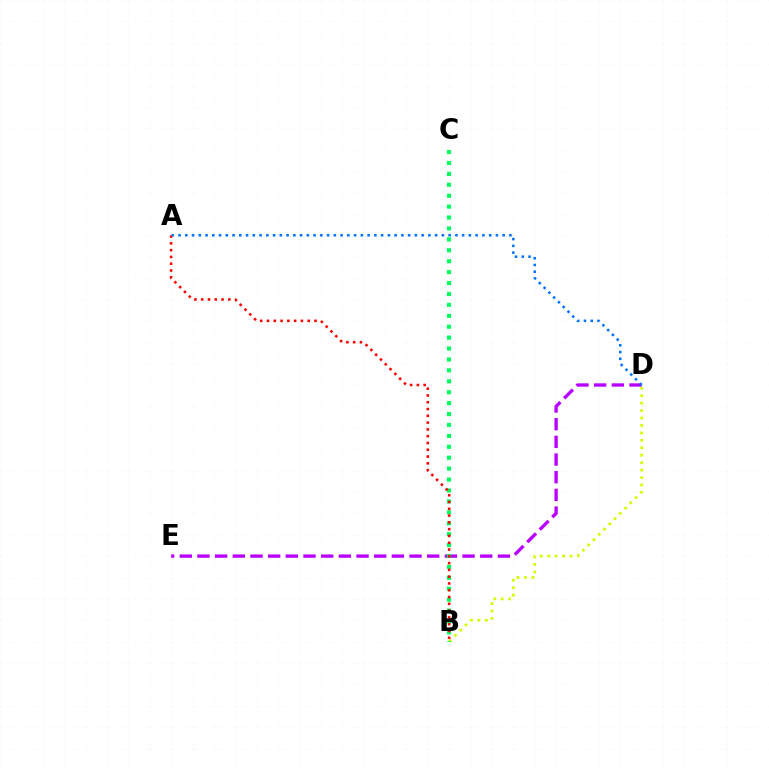{('B', 'D'): [{'color': '#d1ff00', 'line_style': 'dotted', 'thickness': 2.02}], ('D', 'E'): [{'color': '#b900ff', 'line_style': 'dashed', 'thickness': 2.4}], ('B', 'C'): [{'color': '#00ff5c', 'line_style': 'dotted', 'thickness': 2.97}], ('A', 'B'): [{'color': '#ff0000', 'line_style': 'dotted', 'thickness': 1.84}], ('A', 'D'): [{'color': '#0074ff', 'line_style': 'dotted', 'thickness': 1.83}]}